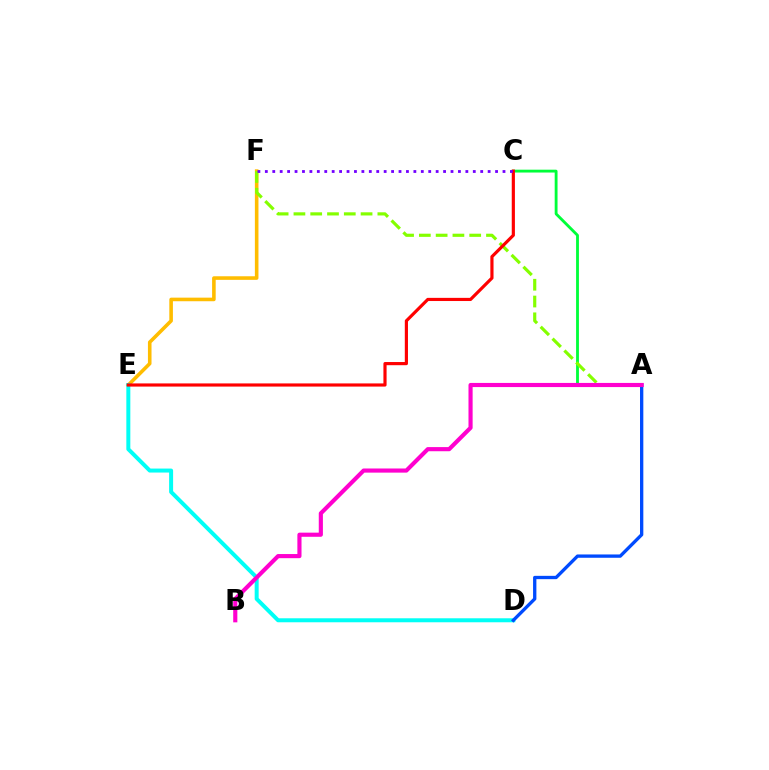{('E', 'F'): [{'color': '#ffbd00', 'line_style': 'solid', 'thickness': 2.58}], ('D', 'E'): [{'color': '#00fff6', 'line_style': 'solid', 'thickness': 2.87}], ('A', 'C'): [{'color': '#00ff39', 'line_style': 'solid', 'thickness': 2.04}], ('A', 'F'): [{'color': '#84ff00', 'line_style': 'dashed', 'thickness': 2.28}], ('C', 'E'): [{'color': '#ff0000', 'line_style': 'solid', 'thickness': 2.28}], ('A', 'D'): [{'color': '#004bff', 'line_style': 'solid', 'thickness': 2.39}], ('A', 'B'): [{'color': '#ff00cf', 'line_style': 'solid', 'thickness': 2.98}], ('C', 'F'): [{'color': '#7200ff', 'line_style': 'dotted', 'thickness': 2.02}]}